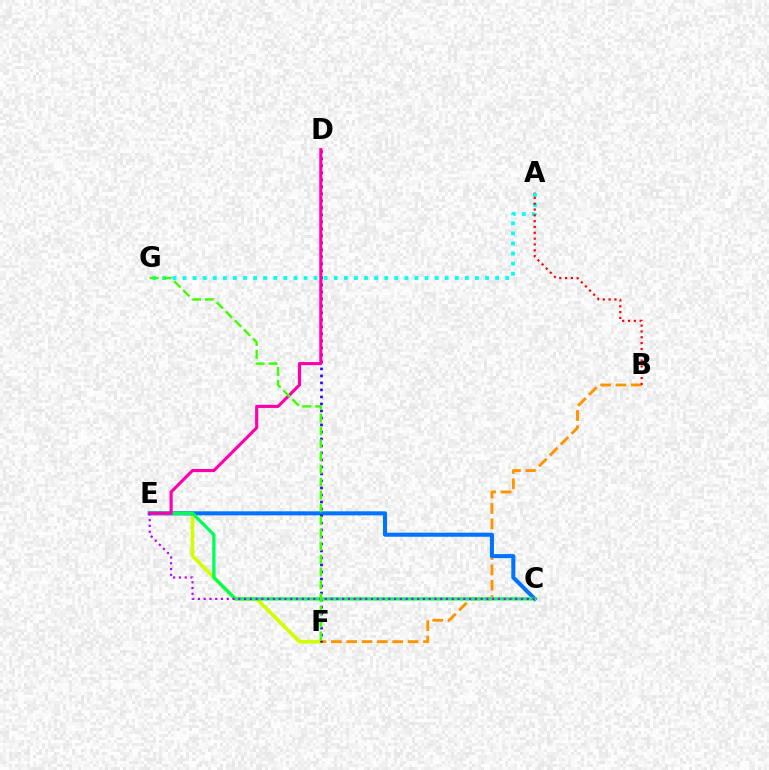{('A', 'G'): [{'color': '#00fff6', 'line_style': 'dotted', 'thickness': 2.74}], ('E', 'F'): [{'color': '#d1ff00', 'line_style': 'solid', 'thickness': 2.65}], ('B', 'F'): [{'color': '#ff9400', 'line_style': 'dashed', 'thickness': 2.09}], ('C', 'E'): [{'color': '#0074ff', 'line_style': 'solid', 'thickness': 2.92}, {'color': '#00ff5c', 'line_style': 'solid', 'thickness': 2.37}, {'color': '#b900ff', 'line_style': 'dotted', 'thickness': 1.57}], ('A', 'B'): [{'color': '#ff0000', 'line_style': 'dotted', 'thickness': 1.58}], ('D', 'F'): [{'color': '#2500ff', 'line_style': 'dotted', 'thickness': 1.9}], ('D', 'E'): [{'color': '#ff00ac', 'line_style': 'solid', 'thickness': 2.25}], ('F', 'G'): [{'color': '#3dff00', 'line_style': 'dashed', 'thickness': 1.74}]}